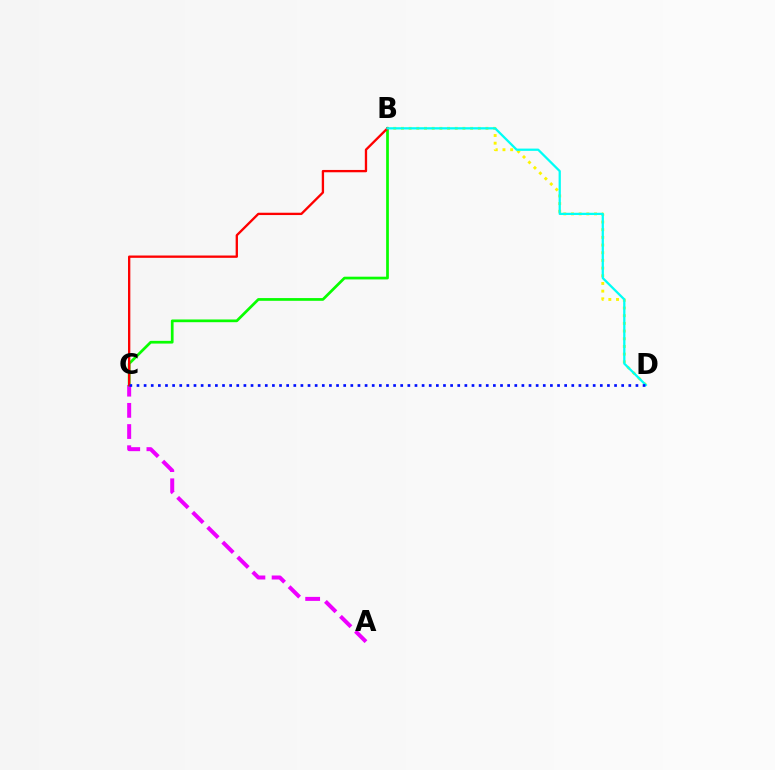{('B', 'D'): [{'color': '#fcf500', 'line_style': 'dotted', 'thickness': 2.09}, {'color': '#00fff6', 'line_style': 'solid', 'thickness': 1.63}], ('A', 'C'): [{'color': '#ee00ff', 'line_style': 'dashed', 'thickness': 2.88}], ('B', 'C'): [{'color': '#08ff00', 'line_style': 'solid', 'thickness': 1.96}, {'color': '#ff0000', 'line_style': 'solid', 'thickness': 1.67}], ('C', 'D'): [{'color': '#0010ff', 'line_style': 'dotted', 'thickness': 1.94}]}